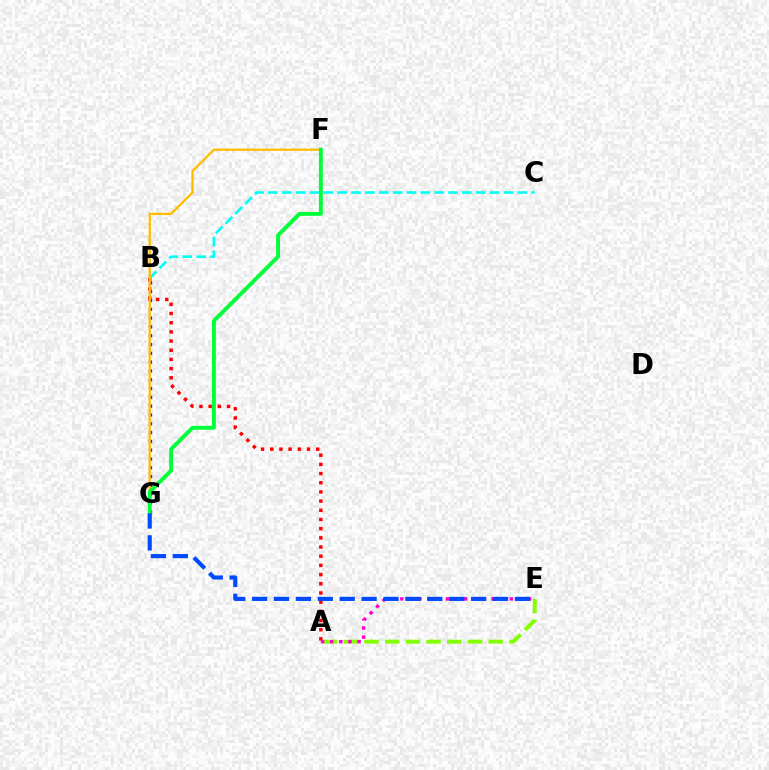{('B', 'C'): [{'color': '#00fff6', 'line_style': 'dashed', 'thickness': 1.88}], ('B', 'G'): [{'color': '#7200ff', 'line_style': 'dotted', 'thickness': 2.39}], ('A', 'B'): [{'color': '#ff0000', 'line_style': 'dotted', 'thickness': 2.5}], ('A', 'E'): [{'color': '#84ff00', 'line_style': 'dashed', 'thickness': 2.81}, {'color': '#ff00cf', 'line_style': 'dotted', 'thickness': 2.48}], ('F', 'G'): [{'color': '#ffbd00', 'line_style': 'solid', 'thickness': 1.67}, {'color': '#00ff39', 'line_style': 'solid', 'thickness': 2.8}], ('E', 'G'): [{'color': '#004bff', 'line_style': 'dashed', 'thickness': 2.98}]}